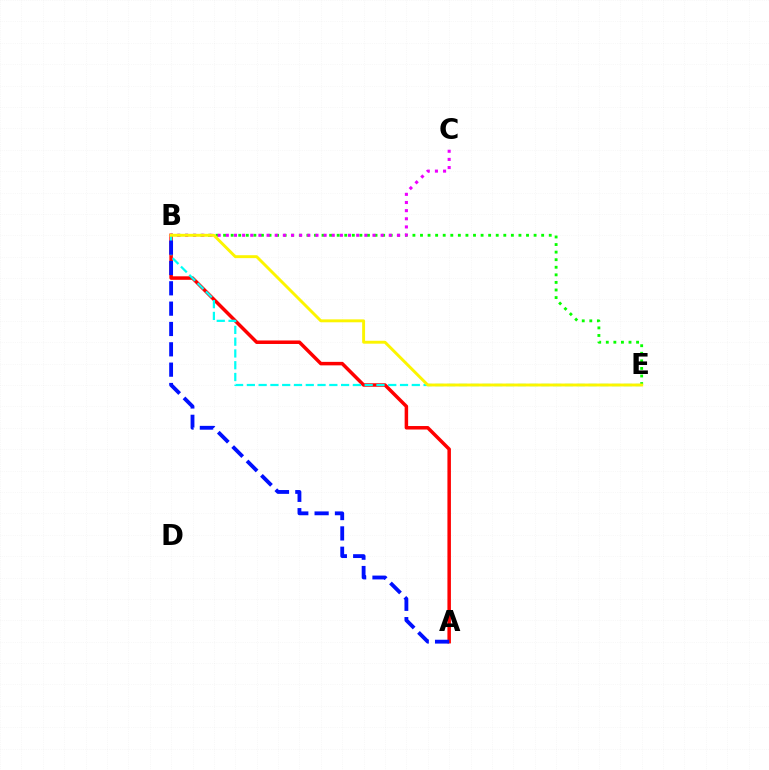{('A', 'B'): [{'color': '#ff0000', 'line_style': 'solid', 'thickness': 2.52}, {'color': '#0010ff', 'line_style': 'dashed', 'thickness': 2.76}], ('B', 'E'): [{'color': '#08ff00', 'line_style': 'dotted', 'thickness': 2.06}, {'color': '#00fff6', 'line_style': 'dashed', 'thickness': 1.6}, {'color': '#fcf500', 'line_style': 'solid', 'thickness': 2.1}], ('B', 'C'): [{'color': '#ee00ff', 'line_style': 'dotted', 'thickness': 2.21}]}